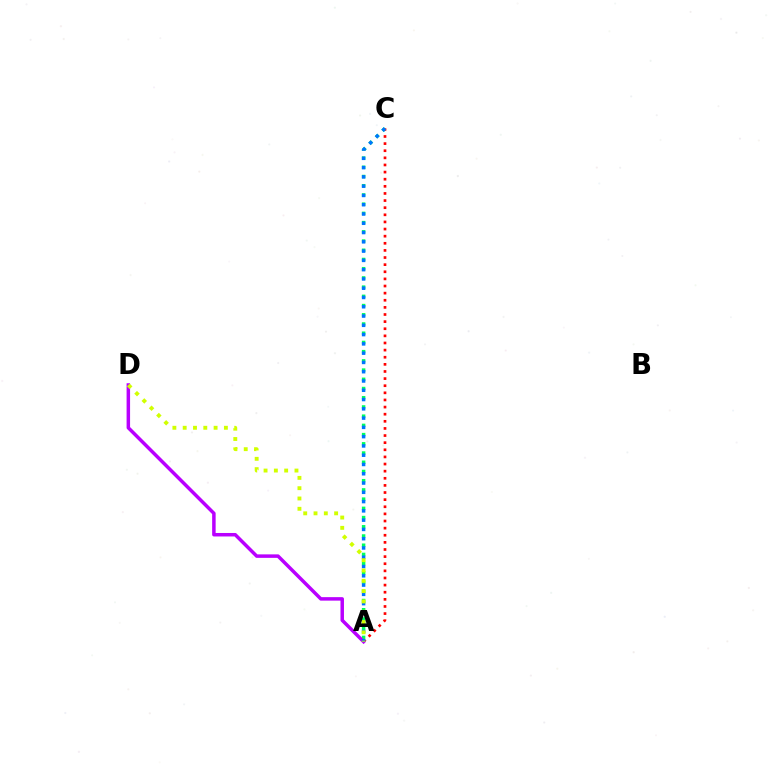{('A', 'C'): [{'color': '#00ff5c', 'line_style': 'dotted', 'thickness': 2.5}, {'color': '#ff0000', 'line_style': 'dotted', 'thickness': 1.93}, {'color': '#0074ff', 'line_style': 'dotted', 'thickness': 2.52}], ('A', 'D'): [{'color': '#b900ff', 'line_style': 'solid', 'thickness': 2.51}, {'color': '#d1ff00', 'line_style': 'dotted', 'thickness': 2.8}]}